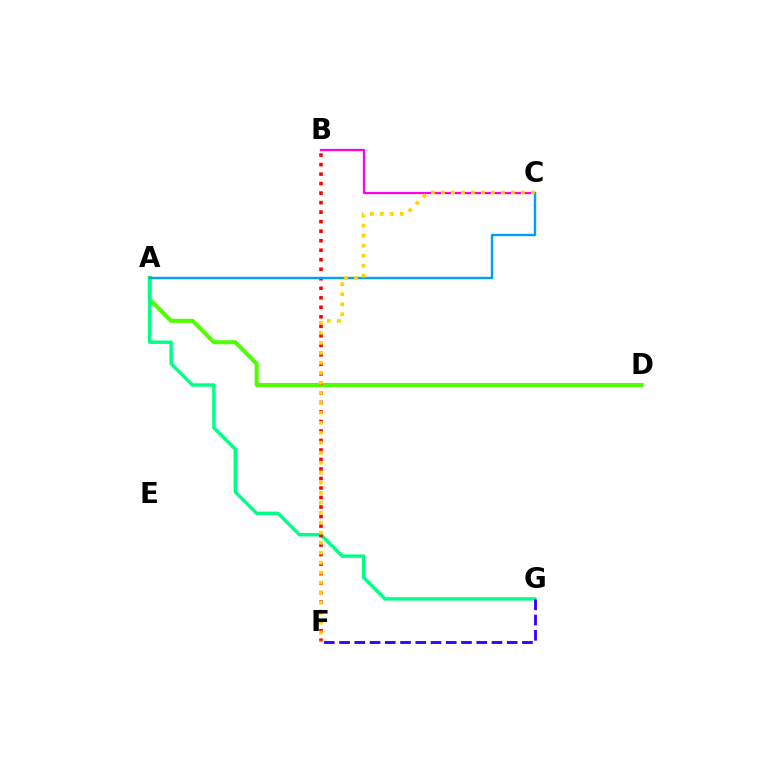{('A', 'D'): [{'color': '#4fff00', 'line_style': 'solid', 'thickness': 2.9}], ('A', 'G'): [{'color': '#00ff86', 'line_style': 'solid', 'thickness': 2.47}], ('B', 'C'): [{'color': '#ff00ed', 'line_style': 'solid', 'thickness': 1.63}], ('B', 'F'): [{'color': '#ff0000', 'line_style': 'dotted', 'thickness': 2.58}], ('A', 'C'): [{'color': '#009eff', 'line_style': 'solid', 'thickness': 1.73}], ('F', 'G'): [{'color': '#3700ff', 'line_style': 'dashed', 'thickness': 2.07}], ('C', 'F'): [{'color': '#ffd500', 'line_style': 'dotted', 'thickness': 2.72}]}